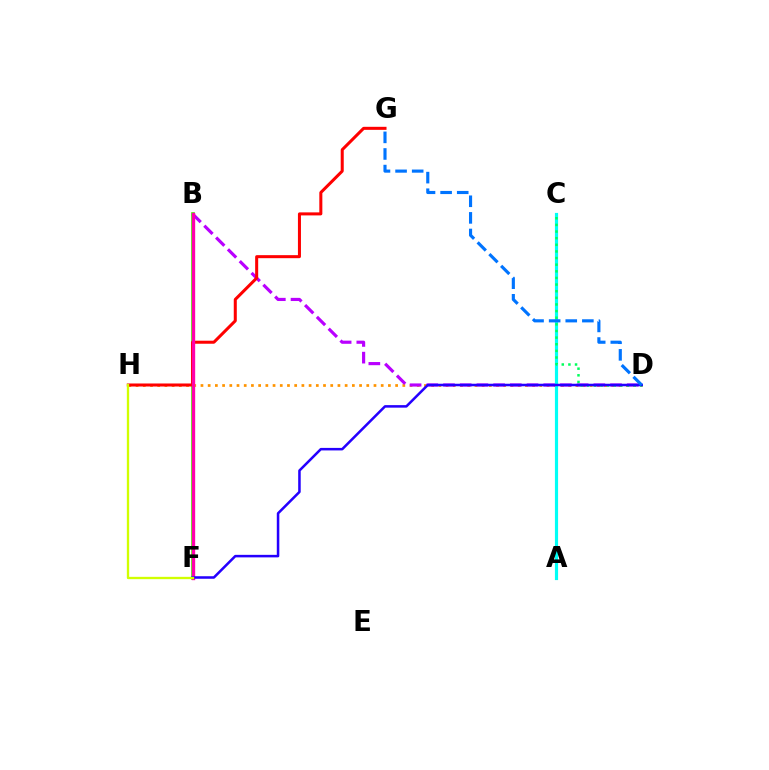{('D', 'H'): [{'color': '#ff9400', 'line_style': 'dotted', 'thickness': 1.96}], ('B', 'D'): [{'color': '#b900ff', 'line_style': 'dashed', 'thickness': 2.27}], ('A', 'C'): [{'color': '#00fff6', 'line_style': 'solid', 'thickness': 2.28}], ('B', 'F'): [{'color': '#3dff00', 'line_style': 'solid', 'thickness': 2.64}, {'color': '#ff00ac', 'line_style': 'solid', 'thickness': 2.41}], ('G', 'H'): [{'color': '#ff0000', 'line_style': 'solid', 'thickness': 2.18}], ('C', 'D'): [{'color': '#00ff5c', 'line_style': 'dotted', 'thickness': 1.8}], ('D', 'F'): [{'color': '#2500ff', 'line_style': 'solid', 'thickness': 1.82}], ('D', 'G'): [{'color': '#0074ff', 'line_style': 'dashed', 'thickness': 2.26}], ('F', 'H'): [{'color': '#d1ff00', 'line_style': 'solid', 'thickness': 1.68}]}